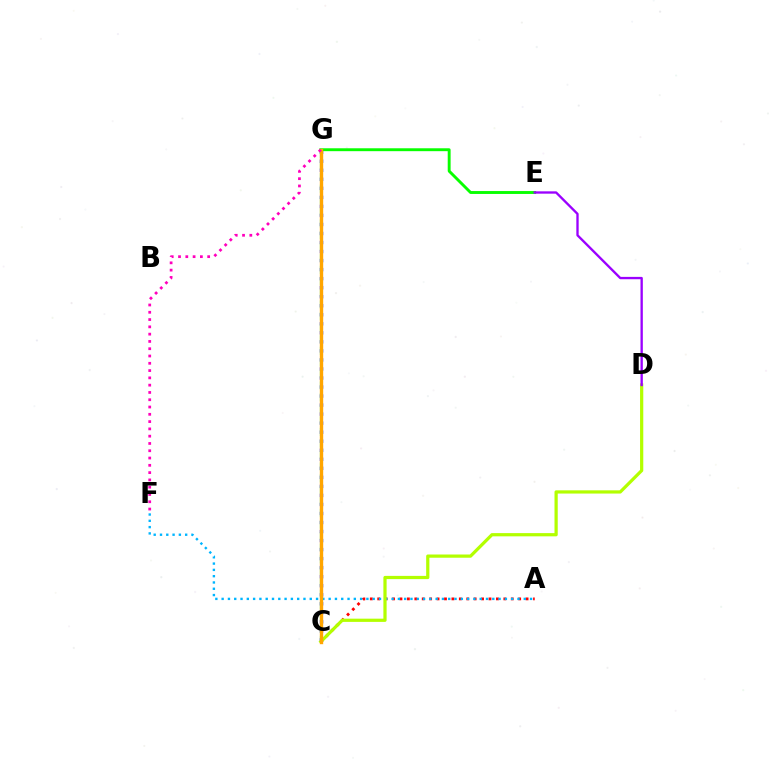{('C', 'G'): [{'color': '#0010ff', 'line_style': 'dotted', 'thickness': 2.45}, {'color': '#00ff9d', 'line_style': 'dashed', 'thickness': 1.57}, {'color': '#ffa500', 'line_style': 'solid', 'thickness': 2.42}], ('E', 'G'): [{'color': '#08ff00', 'line_style': 'solid', 'thickness': 2.09}], ('A', 'C'): [{'color': '#ff0000', 'line_style': 'dotted', 'thickness': 2.02}], ('A', 'F'): [{'color': '#00b5ff', 'line_style': 'dotted', 'thickness': 1.71}], ('C', 'D'): [{'color': '#b3ff00', 'line_style': 'solid', 'thickness': 2.32}], ('D', 'E'): [{'color': '#9b00ff', 'line_style': 'solid', 'thickness': 1.68}], ('F', 'G'): [{'color': '#ff00bd', 'line_style': 'dotted', 'thickness': 1.98}]}